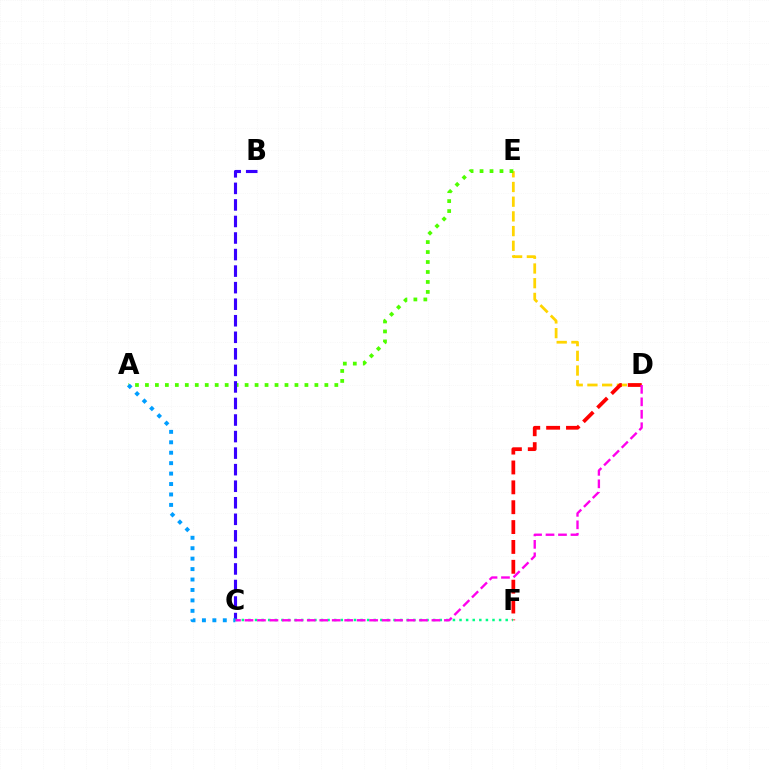{('D', 'E'): [{'color': '#ffd500', 'line_style': 'dashed', 'thickness': 2.0}], ('A', 'E'): [{'color': '#4fff00', 'line_style': 'dotted', 'thickness': 2.71}], ('B', 'C'): [{'color': '#3700ff', 'line_style': 'dashed', 'thickness': 2.25}], ('D', 'F'): [{'color': '#ff0000', 'line_style': 'dashed', 'thickness': 2.7}], ('C', 'F'): [{'color': '#00ff86', 'line_style': 'dotted', 'thickness': 1.79}], ('C', 'D'): [{'color': '#ff00ed', 'line_style': 'dashed', 'thickness': 1.69}], ('A', 'C'): [{'color': '#009eff', 'line_style': 'dotted', 'thickness': 2.84}]}